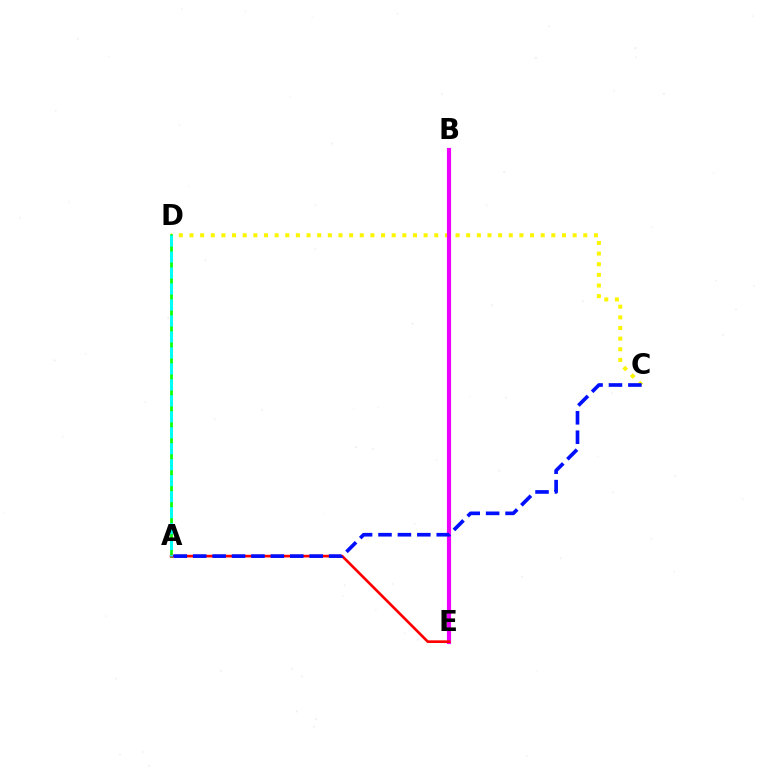{('C', 'D'): [{'color': '#fcf500', 'line_style': 'dotted', 'thickness': 2.89}], ('A', 'D'): [{'color': '#08ff00', 'line_style': 'solid', 'thickness': 1.92}, {'color': '#00fff6', 'line_style': 'dashed', 'thickness': 2.17}], ('B', 'E'): [{'color': '#ee00ff', 'line_style': 'solid', 'thickness': 2.98}], ('A', 'E'): [{'color': '#ff0000', 'line_style': 'solid', 'thickness': 1.91}], ('A', 'C'): [{'color': '#0010ff', 'line_style': 'dashed', 'thickness': 2.64}]}